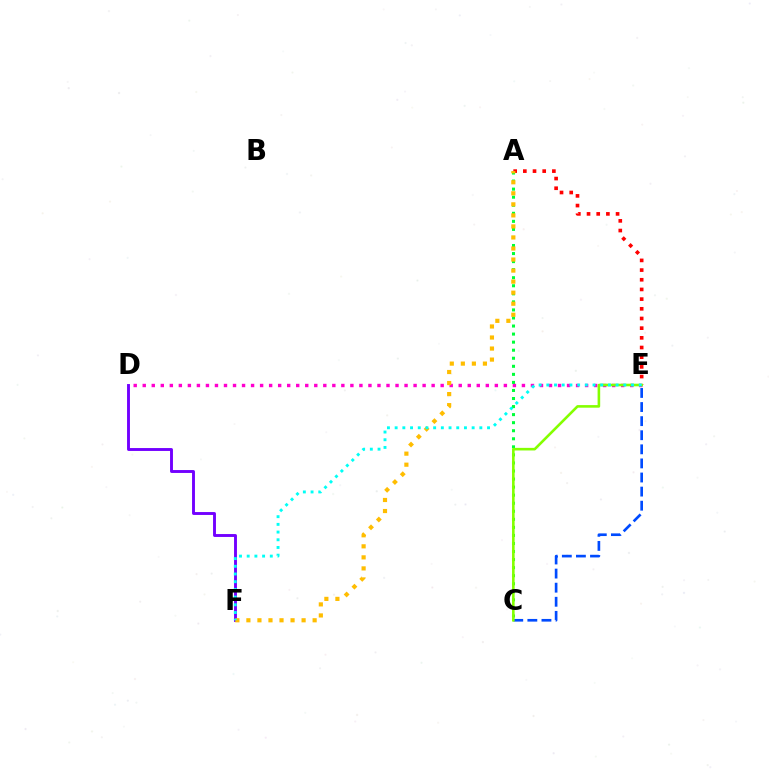{('A', 'E'): [{'color': '#ff0000', 'line_style': 'dotted', 'thickness': 2.63}], ('D', 'E'): [{'color': '#ff00cf', 'line_style': 'dotted', 'thickness': 2.45}], ('A', 'C'): [{'color': '#00ff39', 'line_style': 'dotted', 'thickness': 2.19}], ('C', 'E'): [{'color': '#004bff', 'line_style': 'dashed', 'thickness': 1.91}, {'color': '#84ff00', 'line_style': 'solid', 'thickness': 1.87}], ('D', 'F'): [{'color': '#7200ff', 'line_style': 'solid', 'thickness': 2.09}], ('A', 'F'): [{'color': '#ffbd00', 'line_style': 'dotted', 'thickness': 3.0}], ('E', 'F'): [{'color': '#00fff6', 'line_style': 'dotted', 'thickness': 2.09}]}